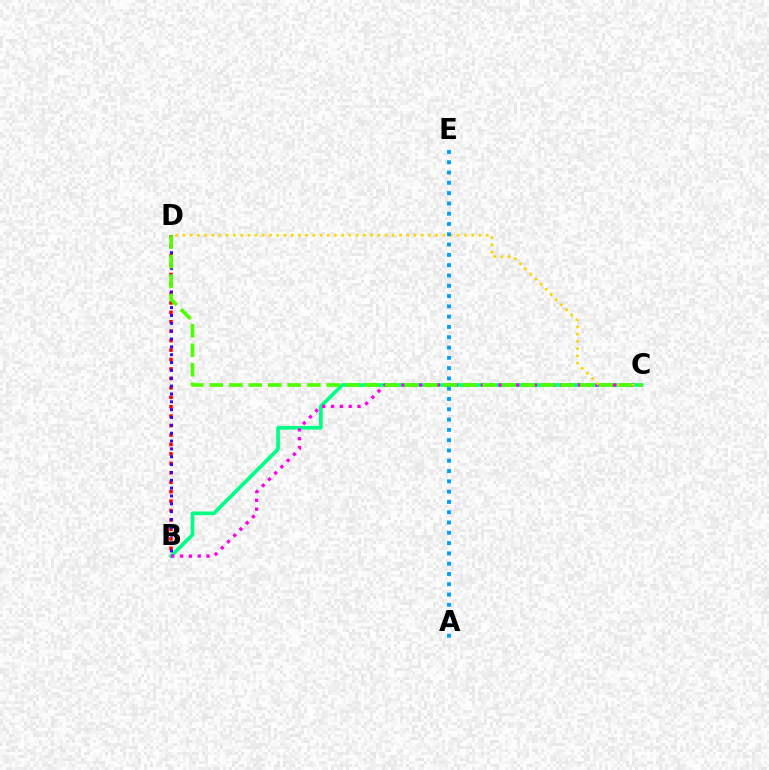{('B', 'C'): [{'color': '#00ff86', 'line_style': 'solid', 'thickness': 2.65}, {'color': '#ff00ed', 'line_style': 'dotted', 'thickness': 2.4}], ('B', 'D'): [{'color': '#ff0000', 'line_style': 'dotted', 'thickness': 2.56}, {'color': '#3700ff', 'line_style': 'dotted', 'thickness': 2.13}], ('C', 'D'): [{'color': '#ffd500', 'line_style': 'dotted', 'thickness': 1.96}, {'color': '#4fff00', 'line_style': 'dashed', 'thickness': 2.65}], ('A', 'E'): [{'color': '#009eff', 'line_style': 'dotted', 'thickness': 2.8}]}